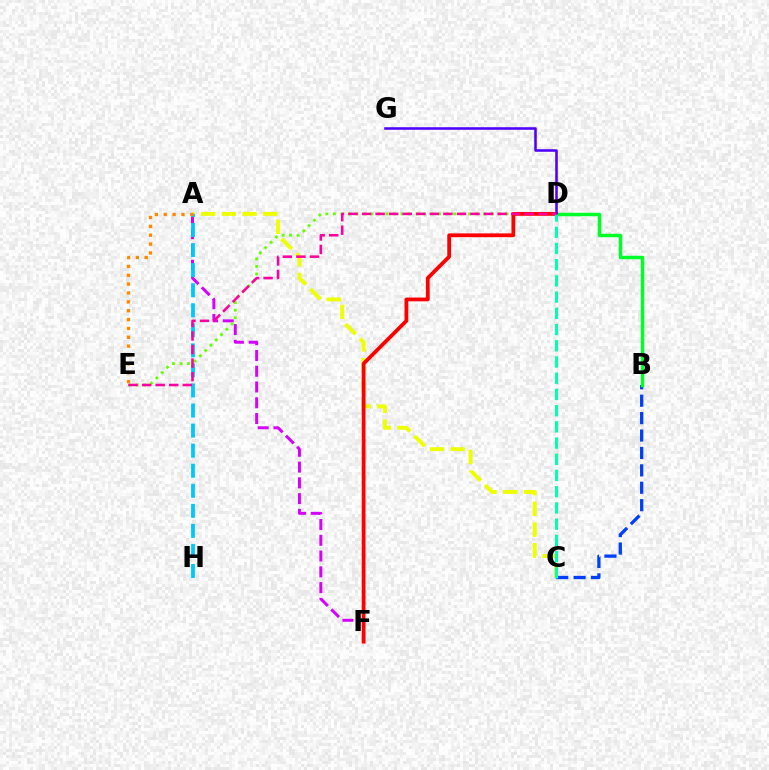{('A', 'F'): [{'color': '#d600ff', 'line_style': 'dashed', 'thickness': 2.14}], ('D', 'E'): [{'color': '#66ff00', 'line_style': 'dotted', 'thickness': 2.04}, {'color': '#ff00a0', 'line_style': 'dashed', 'thickness': 1.84}], ('A', 'C'): [{'color': '#eeff00', 'line_style': 'dashed', 'thickness': 2.81}], ('B', 'C'): [{'color': '#003fff', 'line_style': 'dashed', 'thickness': 2.37}], ('A', 'H'): [{'color': '#00c7ff', 'line_style': 'dashed', 'thickness': 2.72}], ('B', 'D'): [{'color': '#00ff27', 'line_style': 'solid', 'thickness': 2.49}], ('D', 'F'): [{'color': '#ff0000', 'line_style': 'solid', 'thickness': 2.73}], ('D', 'G'): [{'color': '#4f00ff', 'line_style': 'solid', 'thickness': 1.85}], ('C', 'D'): [{'color': '#00ffaf', 'line_style': 'dashed', 'thickness': 2.2}], ('A', 'E'): [{'color': '#ff8800', 'line_style': 'dotted', 'thickness': 2.41}]}